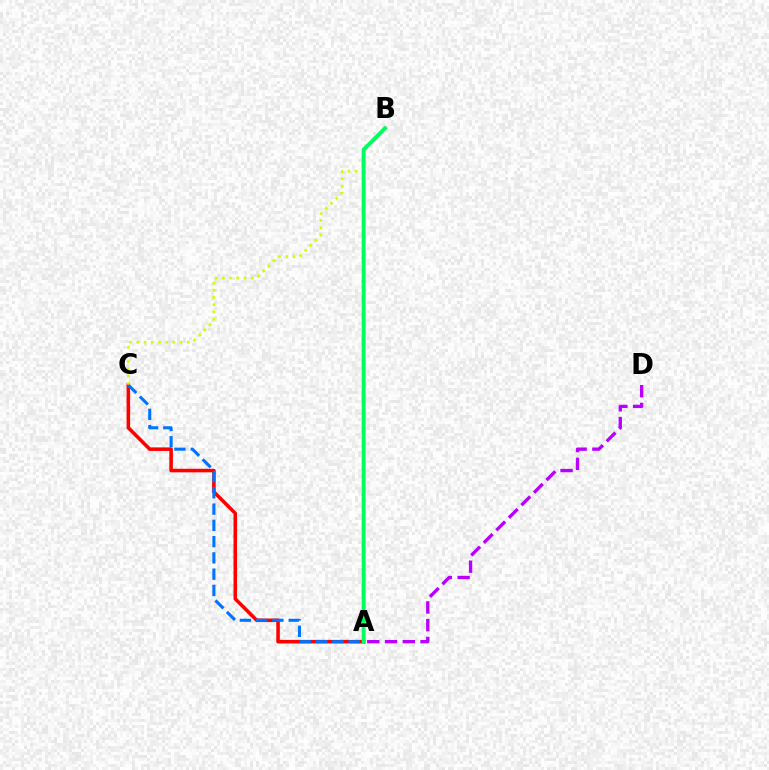{('A', 'C'): [{'color': '#ff0000', 'line_style': 'solid', 'thickness': 2.56}, {'color': '#0074ff', 'line_style': 'dashed', 'thickness': 2.21}], ('A', 'D'): [{'color': '#b900ff', 'line_style': 'dashed', 'thickness': 2.41}], ('B', 'C'): [{'color': '#d1ff00', 'line_style': 'dotted', 'thickness': 1.96}], ('A', 'B'): [{'color': '#00ff5c', 'line_style': 'solid', 'thickness': 2.8}]}